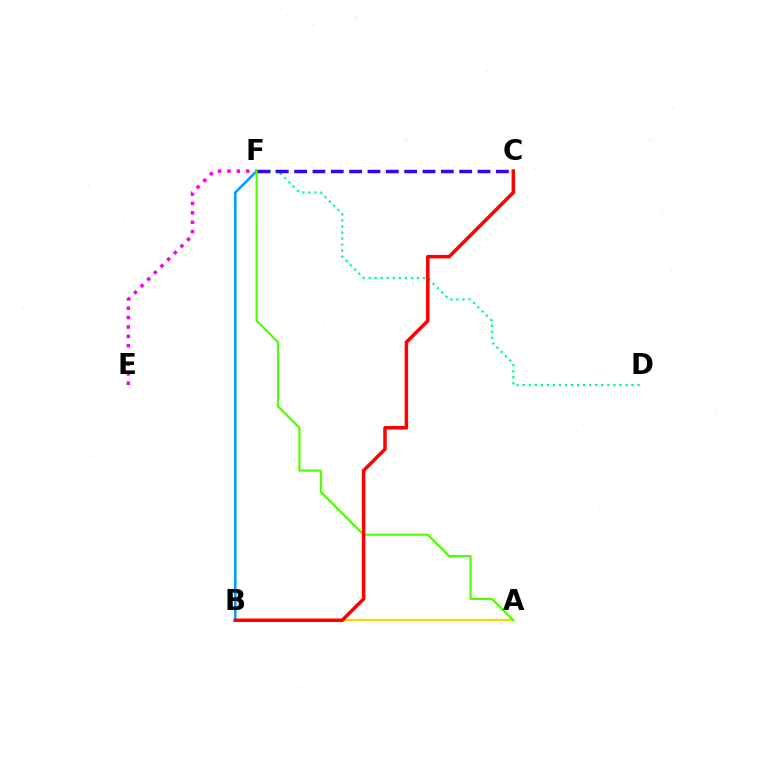{('D', 'F'): [{'color': '#00ff86', 'line_style': 'dotted', 'thickness': 1.64}], ('E', 'F'): [{'color': '#ff00ed', 'line_style': 'dotted', 'thickness': 2.55}], ('A', 'B'): [{'color': '#ffd500', 'line_style': 'solid', 'thickness': 1.65}], ('B', 'F'): [{'color': '#009eff', 'line_style': 'solid', 'thickness': 1.86}], ('A', 'F'): [{'color': '#4fff00', 'line_style': 'solid', 'thickness': 1.58}], ('C', 'F'): [{'color': '#3700ff', 'line_style': 'dashed', 'thickness': 2.49}], ('B', 'C'): [{'color': '#ff0000', 'line_style': 'solid', 'thickness': 2.52}]}